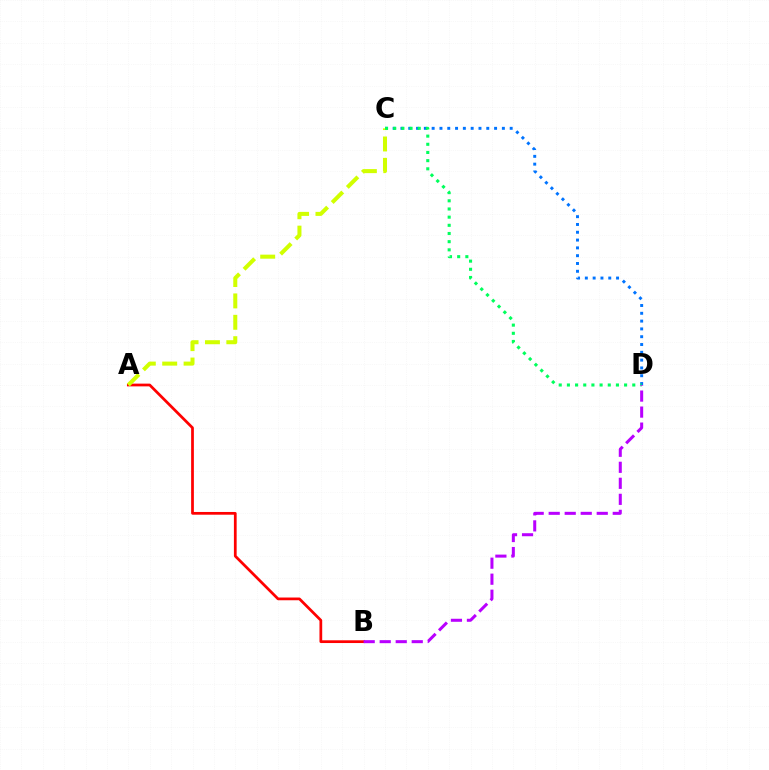{('C', 'D'): [{'color': '#0074ff', 'line_style': 'dotted', 'thickness': 2.12}, {'color': '#00ff5c', 'line_style': 'dotted', 'thickness': 2.22}], ('A', 'B'): [{'color': '#ff0000', 'line_style': 'solid', 'thickness': 1.97}], ('A', 'C'): [{'color': '#d1ff00', 'line_style': 'dashed', 'thickness': 2.9}], ('B', 'D'): [{'color': '#b900ff', 'line_style': 'dashed', 'thickness': 2.18}]}